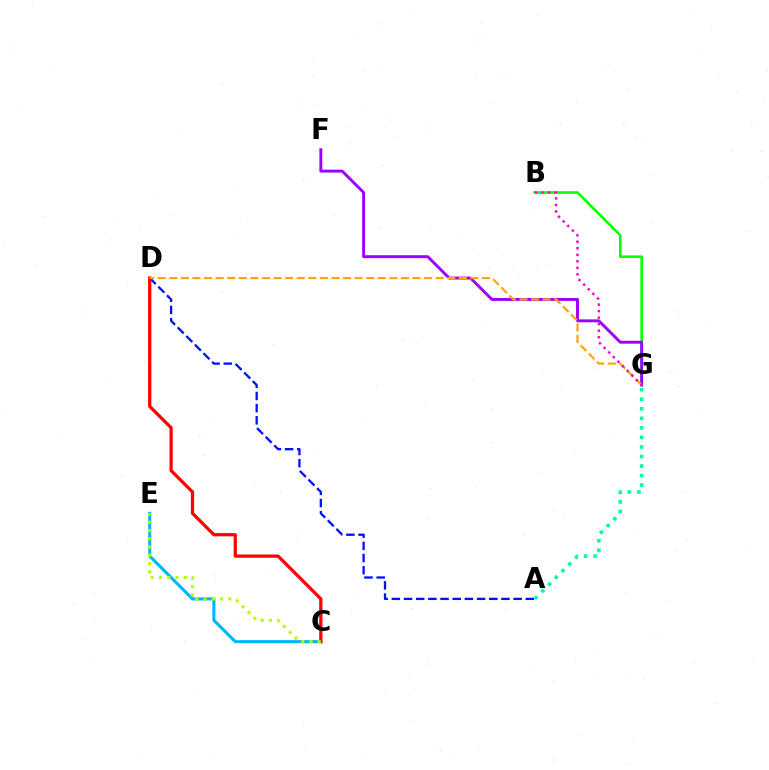{('A', 'D'): [{'color': '#0010ff', 'line_style': 'dashed', 'thickness': 1.65}], ('C', 'E'): [{'color': '#00b5ff', 'line_style': 'solid', 'thickness': 2.21}, {'color': '#b3ff00', 'line_style': 'dotted', 'thickness': 2.24}], ('B', 'G'): [{'color': '#08ff00', 'line_style': 'solid', 'thickness': 1.84}, {'color': '#ff00bd', 'line_style': 'dotted', 'thickness': 1.77}], ('F', 'G'): [{'color': '#9b00ff', 'line_style': 'solid', 'thickness': 2.1}], ('C', 'D'): [{'color': '#ff0000', 'line_style': 'solid', 'thickness': 2.33}], ('D', 'G'): [{'color': '#ffa500', 'line_style': 'dashed', 'thickness': 1.57}], ('A', 'G'): [{'color': '#00ff9d', 'line_style': 'dotted', 'thickness': 2.59}]}